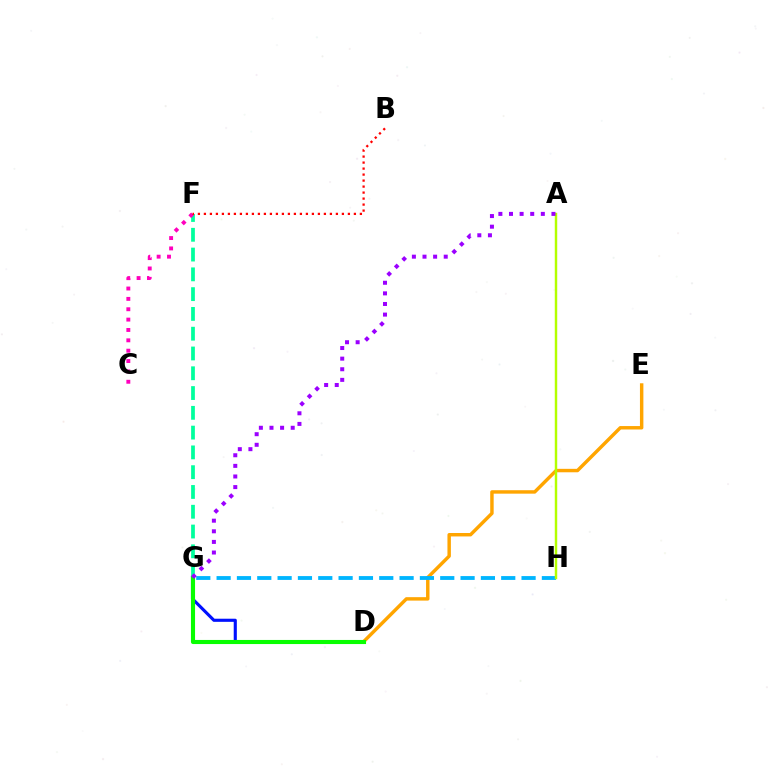{('D', 'G'): [{'color': '#0010ff', 'line_style': 'solid', 'thickness': 2.25}, {'color': '#08ff00', 'line_style': 'solid', 'thickness': 2.95}], ('D', 'E'): [{'color': '#ffa500', 'line_style': 'solid', 'thickness': 2.48}], ('F', 'G'): [{'color': '#00ff9d', 'line_style': 'dashed', 'thickness': 2.69}], ('C', 'F'): [{'color': '#ff00bd', 'line_style': 'dotted', 'thickness': 2.81}], ('G', 'H'): [{'color': '#00b5ff', 'line_style': 'dashed', 'thickness': 2.76}], ('B', 'F'): [{'color': '#ff0000', 'line_style': 'dotted', 'thickness': 1.63}], ('A', 'H'): [{'color': '#b3ff00', 'line_style': 'solid', 'thickness': 1.76}], ('A', 'G'): [{'color': '#9b00ff', 'line_style': 'dotted', 'thickness': 2.88}]}